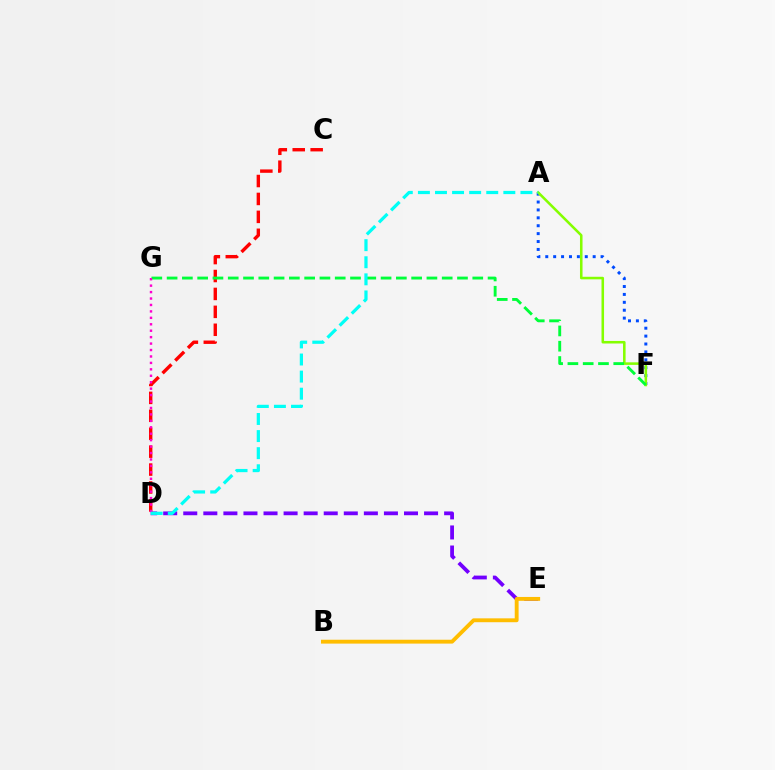{('D', 'E'): [{'color': '#7200ff', 'line_style': 'dashed', 'thickness': 2.73}], ('B', 'E'): [{'color': '#ffbd00', 'line_style': 'solid', 'thickness': 2.78}], ('A', 'F'): [{'color': '#004bff', 'line_style': 'dotted', 'thickness': 2.15}, {'color': '#84ff00', 'line_style': 'solid', 'thickness': 1.83}], ('C', 'D'): [{'color': '#ff0000', 'line_style': 'dashed', 'thickness': 2.44}], ('F', 'G'): [{'color': '#00ff39', 'line_style': 'dashed', 'thickness': 2.08}], ('D', 'G'): [{'color': '#ff00cf', 'line_style': 'dotted', 'thickness': 1.75}], ('A', 'D'): [{'color': '#00fff6', 'line_style': 'dashed', 'thickness': 2.32}]}